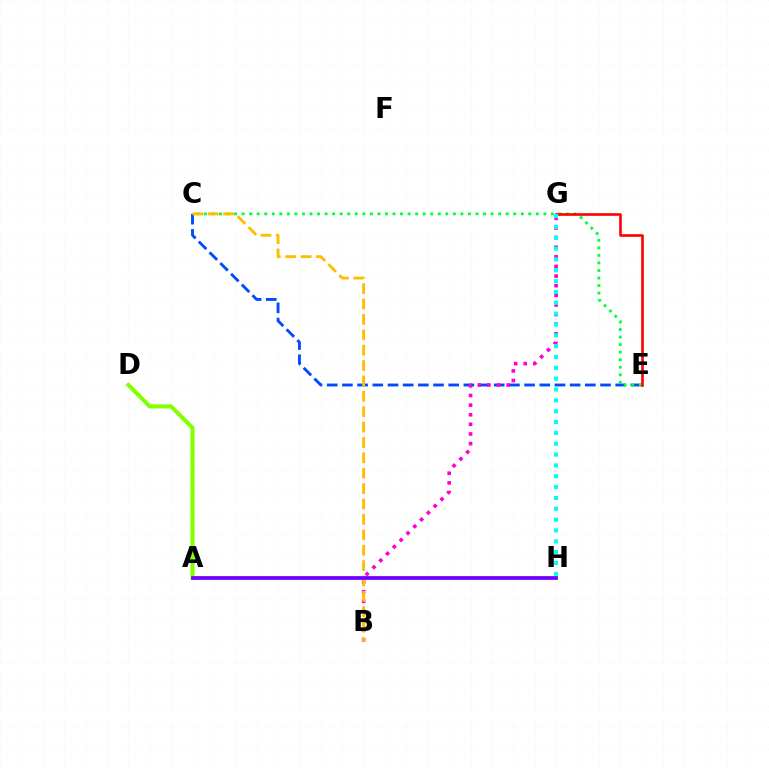{('A', 'D'): [{'color': '#84ff00', 'line_style': 'solid', 'thickness': 2.95}], ('C', 'E'): [{'color': '#004bff', 'line_style': 'dashed', 'thickness': 2.06}, {'color': '#00ff39', 'line_style': 'dotted', 'thickness': 2.05}], ('E', 'G'): [{'color': '#ff0000', 'line_style': 'solid', 'thickness': 1.88}], ('B', 'G'): [{'color': '#ff00cf', 'line_style': 'dotted', 'thickness': 2.61}], ('G', 'H'): [{'color': '#00fff6', 'line_style': 'dotted', 'thickness': 2.95}], ('B', 'C'): [{'color': '#ffbd00', 'line_style': 'dashed', 'thickness': 2.09}], ('A', 'H'): [{'color': '#7200ff', 'line_style': 'solid', 'thickness': 2.71}]}